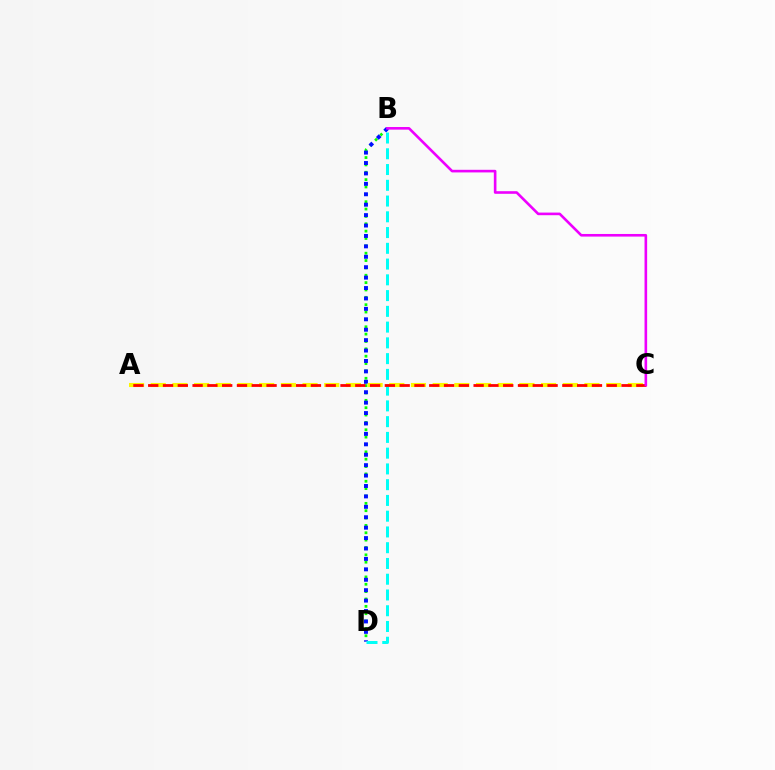{('B', 'D'): [{'color': '#08ff00', 'line_style': 'dotted', 'thickness': 2.0}, {'color': '#0010ff', 'line_style': 'dotted', 'thickness': 2.83}, {'color': '#00fff6', 'line_style': 'dashed', 'thickness': 2.14}], ('A', 'C'): [{'color': '#fcf500', 'line_style': 'dashed', 'thickness': 2.95}, {'color': '#ff0000', 'line_style': 'dashed', 'thickness': 2.01}], ('B', 'C'): [{'color': '#ee00ff', 'line_style': 'solid', 'thickness': 1.88}]}